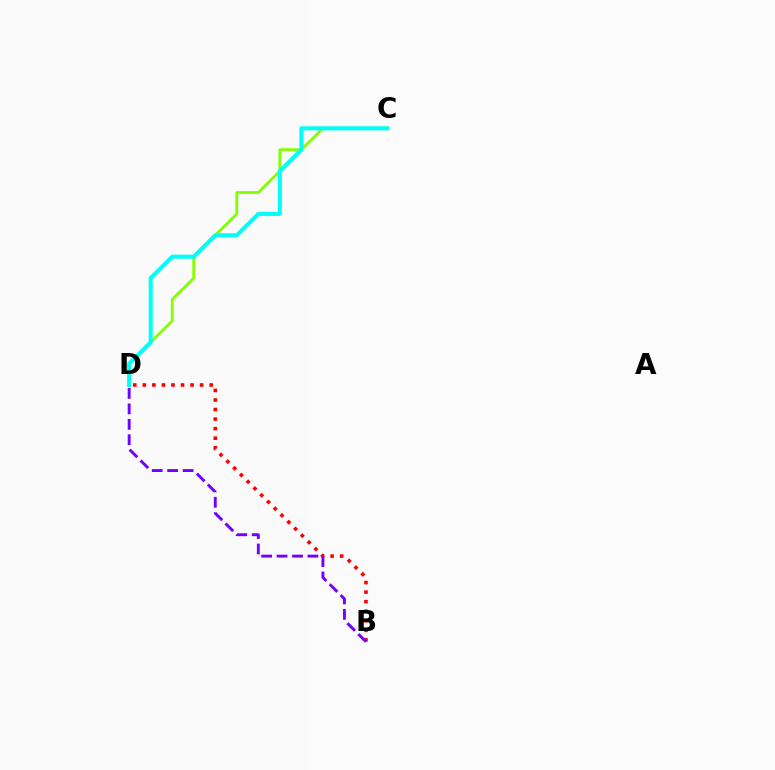{('C', 'D'): [{'color': '#84ff00', 'line_style': 'solid', 'thickness': 2.04}, {'color': '#00fff6', 'line_style': 'solid', 'thickness': 2.93}], ('B', 'D'): [{'color': '#ff0000', 'line_style': 'dotted', 'thickness': 2.59}, {'color': '#7200ff', 'line_style': 'dashed', 'thickness': 2.1}]}